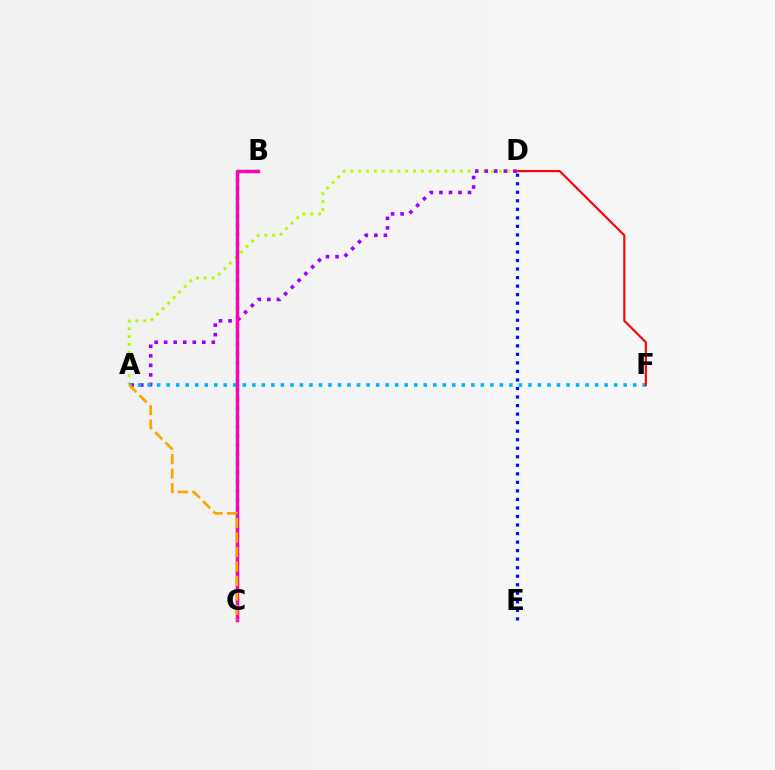{('D', 'E'): [{'color': '#0010ff', 'line_style': 'dotted', 'thickness': 2.32}], ('A', 'D'): [{'color': '#b3ff00', 'line_style': 'dotted', 'thickness': 2.12}, {'color': '#9b00ff', 'line_style': 'dotted', 'thickness': 2.59}], ('B', 'C'): [{'color': '#00ff9d', 'line_style': 'solid', 'thickness': 1.55}, {'color': '#08ff00', 'line_style': 'dotted', 'thickness': 2.49}, {'color': '#ff00bd', 'line_style': 'solid', 'thickness': 2.47}], ('A', 'F'): [{'color': '#00b5ff', 'line_style': 'dotted', 'thickness': 2.59}], ('D', 'F'): [{'color': '#ff0000', 'line_style': 'solid', 'thickness': 1.55}], ('A', 'C'): [{'color': '#ffa500', 'line_style': 'dashed', 'thickness': 1.97}]}